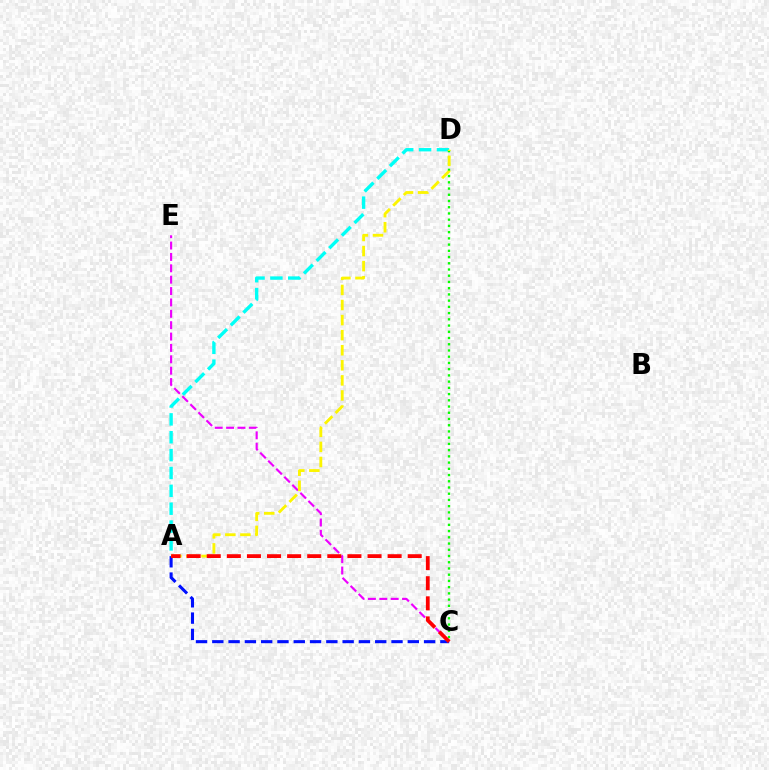{('A', 'C'): [{'color': '#0010ff', 'line_style': 'dashed', 'thickness': 2.21}, {'color': '#ff0000', 'line_style': 'dashed', 'thickness': 2.73}], ('C', 'E'): [{'color': '#ee00ff', 'line_style': 'dashed', 'thickness': 1.55}], ('A', 'D'): [{'color': '#00fff6', 'line_style': 'dashed', 'thickness': 2.43}, {'color': '#fcf500', 'line_style': 'dashed', 'thickness': 2.05}], ('C', 'D'): [{'color': '#08ff00', 'line_style': 'dotted', 'thickness': 1.69}]}